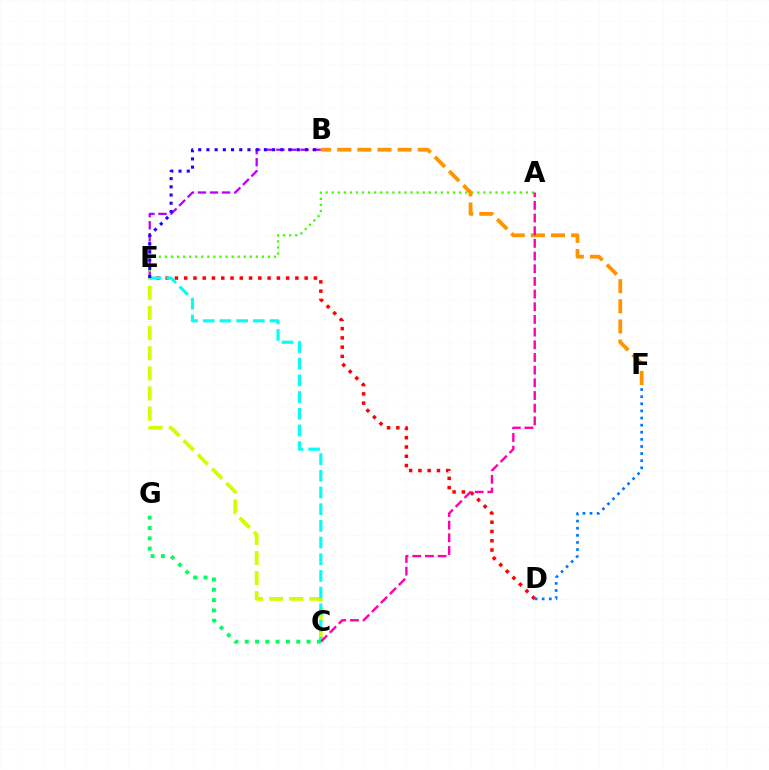{('D', 'E'): [{'color': '#ff0000', 'line_style': 'dotted', 'thickness': 2.52}], ('B', 'E'): [{'color': '#b900ff', 'line_style': 'dashed', 'thickness': 1.64}, {'color': '#2500ff', 'line_style': 'dotted', 'thickness': 2.23}], ('C', 'E'): [{'color': '#d1ff00', 'line_style': 'dashed', 'thickness': 2.73}, {'color': '#00fff6', 'line_style': 'dashed', 'thickness': 2.27}], ('A', 'E'): [{'color': '#3dff00', 'line_style': 'dotted', 'thickness': 1.65}], ('B', 'F'): [{'color': '#ff9400', 'line_style': 'dashed', 'thickness': 2.73}], ('A', 'C'): [{'color': '#ff00ac', 'line_style': 'dashed', 'thickness': 1.72}], ('D', 'F'): [{'color': '#0074ff', 'line_style': 'dotted', 'thickness': 1.93}], ('C', 'G'): [{'color': '#00ff5c', 'line_style': 'dotted', 'thickness': 2.8}]}